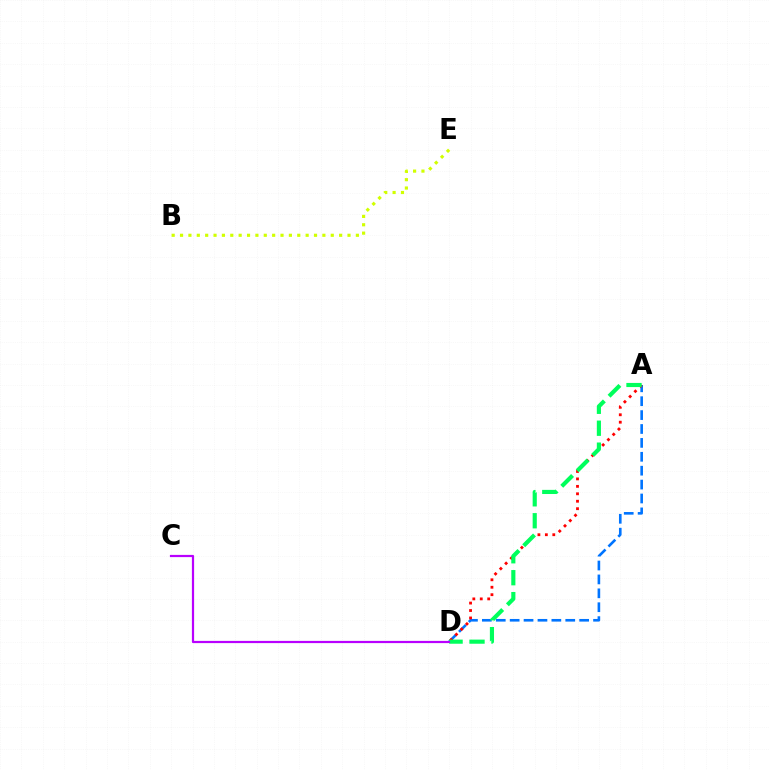{('A', 'D'): [{'color': '#0074ff', 'line_style': 'dashed', 'thickness': 1.89}, {'color': '#ff0000', 'line_style': 'dotted', 'thickness': 2.02}, {'color': '#00ff5c', 'line_style': 'dashed', 'thickness': 2.98}], ('B', 'E'): [{'color': '#d1ff00', 'line_style': 'dotted', 'thickness': 2.27}], ('C', 'D'): [{'color': '#b900ff', 'line_style': 'solid', 'thickness': 1.59}]}